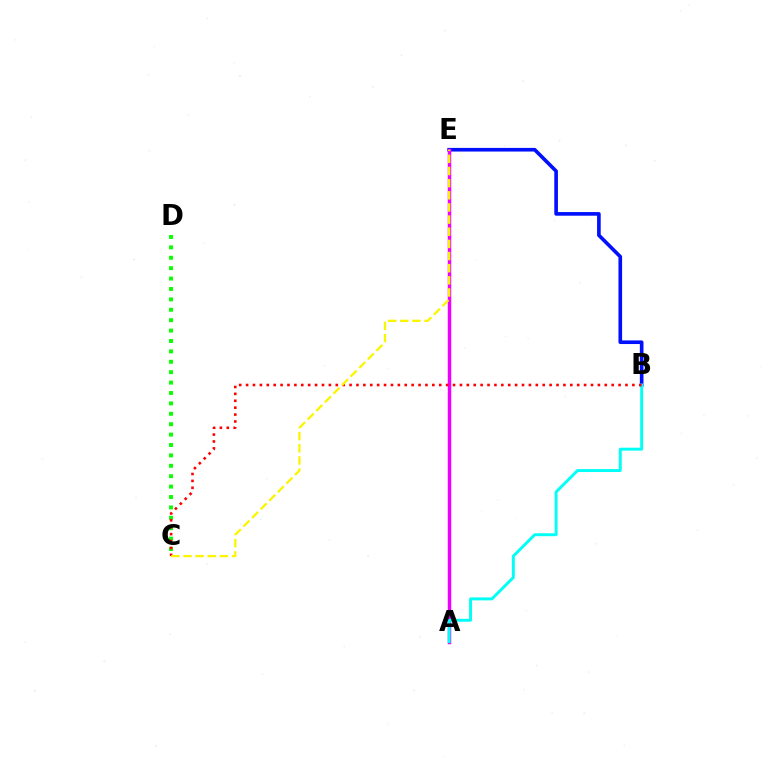{('B', 'E'): [{'color': '#0010ff', 'line_style': 'solid', 'thickness': 2.62}], ('C', 'D'): [{'color': '#08ff00', 'line_style': 'dotted', 'thickness': 2.83}], ('A', 'E'): [{'color': '#ee00ff', 'line_style': 'solid', 'thickness': 2.5}], ('A', 'B'): [{'color': '#00fff6', 'line_style': 'solid', 'thickness': 2.11}], ('B', 'C'): [{'color': '#ff0000', 'line_style': 'dotted', 'thickness': 1.87}], ('C', 'E'): [{'color': '#fcf500', 'line_style': 'dashed', 'thickness': 1.65}]}